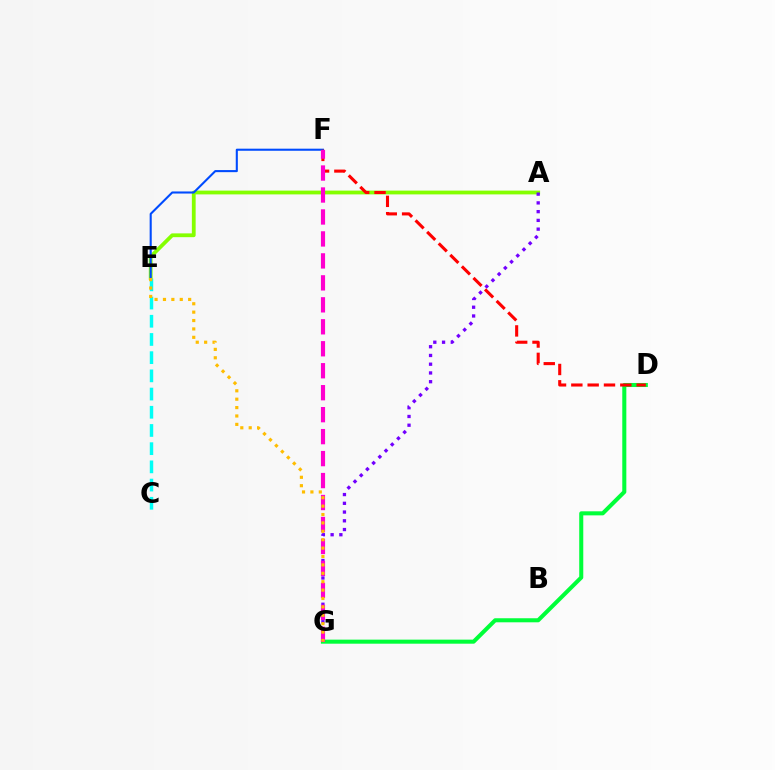{('D', 'G'): [{'color': '#00ff39', 'line_style': 'solid', 'thickness': 2.92}], ('A', 'E'): [{'color': '#84ff00', 'line_style': 'solid', 'thickness': 2.73}], ('E', 'F'): [{'color': '#004bff', 'line_style': 'solid', 'thickness': 1.5}], ('D', 'F'): [{'color': '#ff0000', 'line_style': 'dashed', 'thickness': 2.22}], ('A', 'G'): [{'color': '#7200ff', 'line_style': 'dotted', 'thickness': 2.38}], ('C', 'E'): [{'color': '#00fff6', 'line_style': 'dashed', 'thickness': 2.47}], ('F', 'G'): [{'color': '#ff00cf', 'line_style': 'dashed', 'thickness': 2.98}], ('E', 'G'): [{'color': '#ffbd00', 'line_style': 'dotted', 'thickness': 2.28}]}